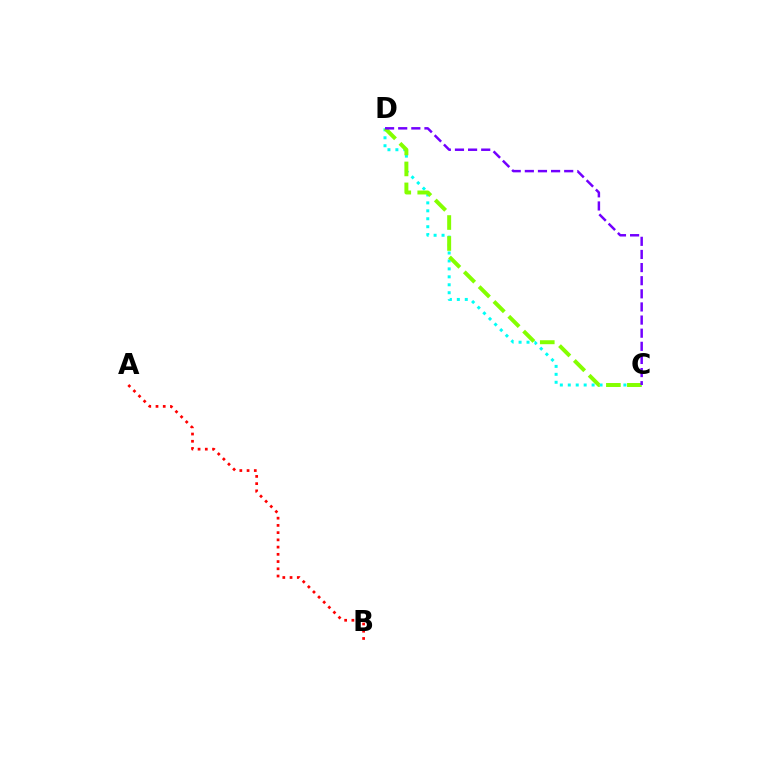{('C', 'D'): [{'color': '#00fff6', 'line_style': 'dotted', 'thickness': 2.16}, {'color': '#84ff00', 'line_style': 'dashed', 'thickness': 2.85}, {'color': '#7200ff', 'line_style': 'dashed', 'thickness': 1.78}], ('A', 'B'): [{'color': '#ff0000', 'line_style': 'dotted', 'thickness': 1.96}]}